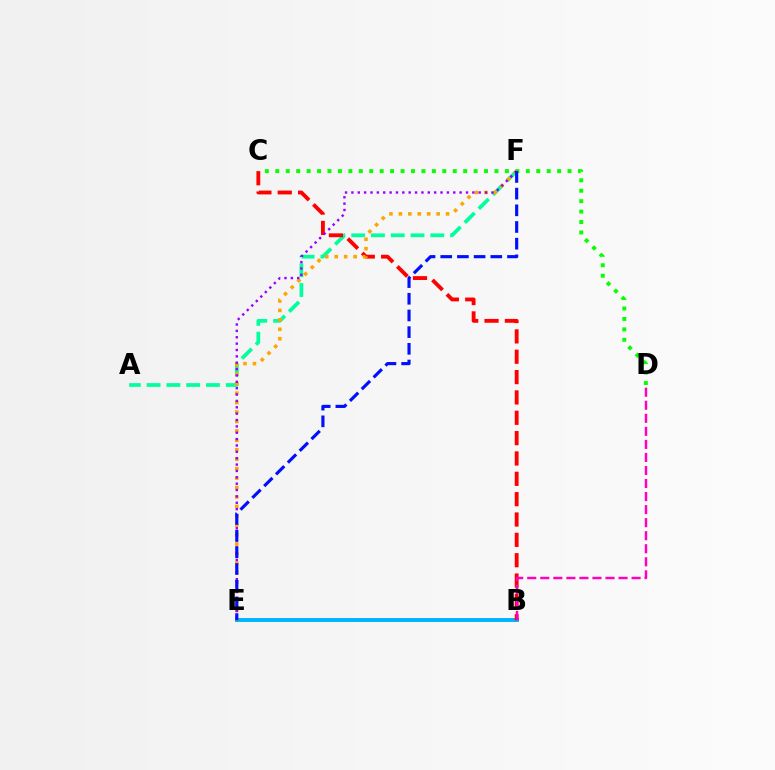{('B', 'E'): [{'color': '#b3ff00', 'line_style': 'solid', 'thickness': 1.77}, {'color': '#00b5ff', 'line_style': 'solid', 'thickness': 2.84}], ('A', 'F'): [{'color': '#00ff9d', 'line_style': 'dashed', 'thickness': 2.69}], ('B', 'C'): [{'color': '#ff0000', 'line_style': 'dashed', 'thickness': 2.76}], ('C', 'D'): [{'color': '#08ff00', 'line_style': 'dotted', 'thickness': 2.84}], ('E', 'F'): [{'color': '#ffa500', 'line_style': 'dotted', 'thickness': 2.56}, {'color': '#9b00ff', 'line_style': 'dotted', 'thickness': 1.73}, {'color': '#0010ff', 'line_style': 'dashed', 'thickness': 2.27}], ('B', 'D'): [{'color': '#ff00bd', 'line_style': 'dashed', 'thickness': 1.77}]}